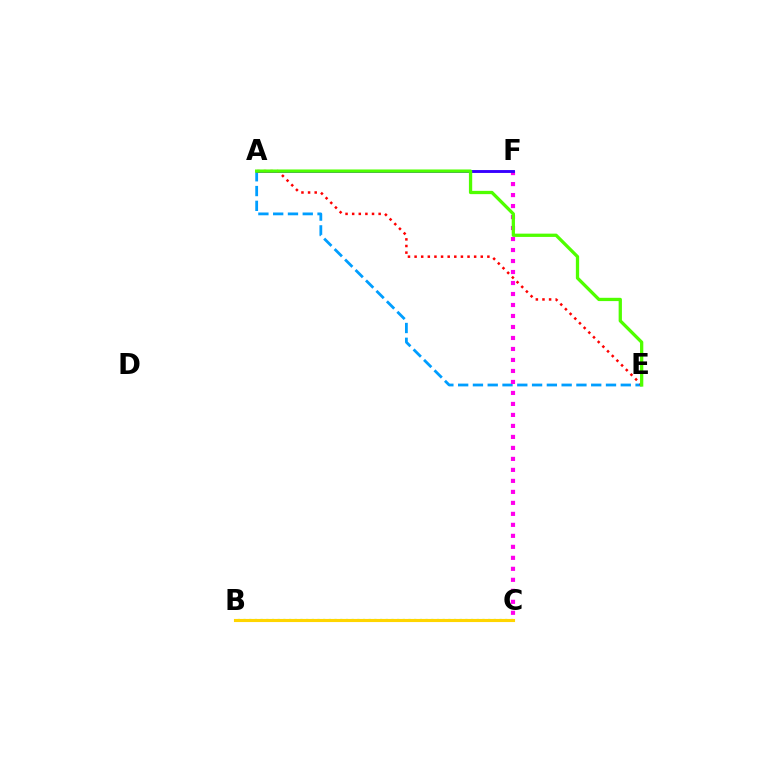{('A', 'E'): [{'color': '#009eff', 'line_style': 'dashed', 'thickness': 2.01}, {'color': '#ff0000', 'line_style': 'dotted', 'thickness': 1.8}, {'color': '#4fff00', 'line_style': 'solid', 'thickness': 2.36}], ('C', 'F'): [{'color': '#ff00ed', 'line_style': 'dotted', 'thickness': 2.99}], ('A', 'F'): [{'color': '#3700ff', 'line_style': 'solid', 'thickness': 2.08}], ('B', 'C'): [{'color': '#00ff86', 'line_style': 'dotted', 'thickness': 1.55}, {'color': '#ffd500', 'line_style': 'solid', 'thickness': 2.24}]}